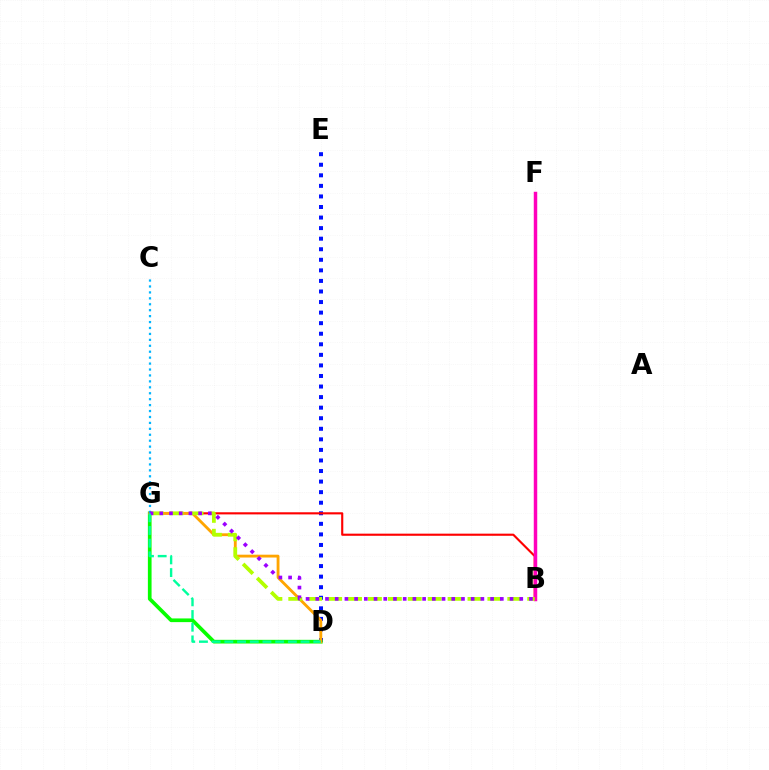{('D', 'E'): [{'color': '#0010ff', 'line_style': 'dotted', 'thickness': 2.87}], ('D', 'G'): [{'color': '#08ff00', 'line_style': 'solid', 'thickness': 2.65}, {'color': '#ffa500', 'line_style': 'solid', 'thickness': 2.04}, {'color': '#00ff9d', 'line_style': 'dashed', 'thickness': 1.73}], ('B', 'G'): [{'color': '#ff0000', 'line_style': 'solid', 'thickness': 1.54}, {'color': '#b3ff00', 'line_style': 'dashed', 'thickness': 2.7}, {'color': '#9b00ff', 'line_style': 'dotted', 'thickness': 2.64}], ('B', 'F'): [{'color': '#ff00bd', 'line_style': 'solid', 'thickness': 2.5}], ('C', 'G'): [{'color': '#00b5ff', 'line_style': 'dotted', 'thickness': 1.61}]}